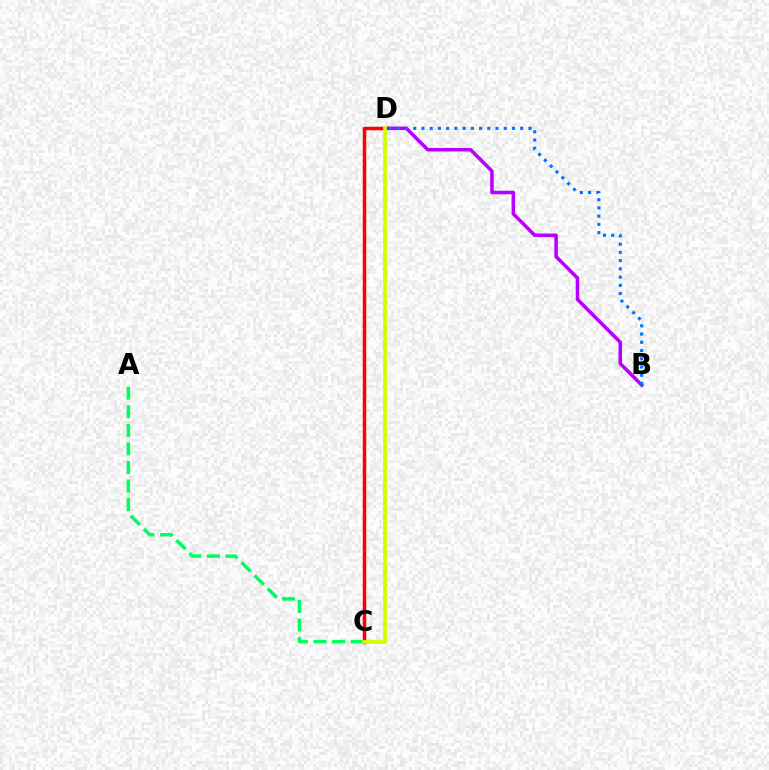{('B', 'D'): [{'color': '#b900ff', 'line_style': 'solid', 'thickness': 2.54}, {'color': '#0074ff', 'line_style': 'dotted', 'thickness': 2.24}], ('A', 'C'): [{'color': '#00ff5c', 'line_style': 'dashed', 'thickness': 2.52}], ('C', 'D'): [{'color': '#ff0000', 'line_style': 'solid', 'thickness': 2.52}, {'color': '#d1ff00', 'line_style': 'solid', 'thickness': 2.71}]}